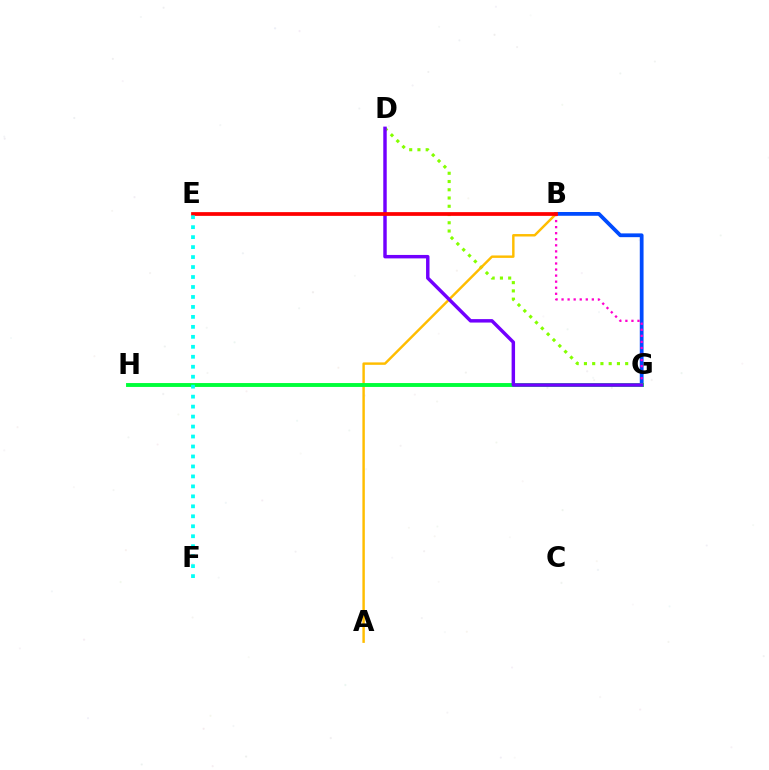{('D', 'G'): [{'color': '#84ff00', 'line_style': 'dotted', 'thickness': 2.24}, {'color': '#7200ff', 'line_style': 'solid', 'thickness': 2.48}], ('B', 'G'): [{'color': '#004bff', 'line_style': 'solid', 'thickness': 2.72}, {'color': '#ff00cf', 'line_style': 'dotted', 'thickness': 1.65}], ('A', 'B'): [{'color': '#ffbd00', 'line_style': 'solid', 'thickness': 1.76}], ('G', 'H'): [{'color': '#00ff39', 'line_style': 'solid', 'thickness': 2.8}], ('B', 'E'): [{'color': '#ff0000', 'line_style': 'solid', 'thickness': 2.7}], ('E', 'F'): [{'color': '#00fff6', 'line_style': 'dotted', 'thickness': 2.71}]}